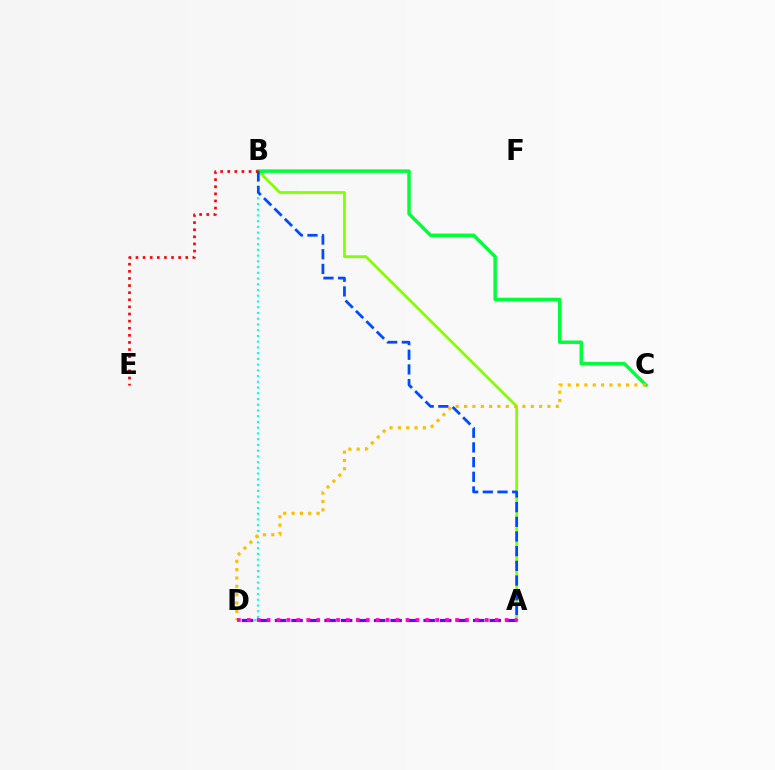{('A', 'B'): [{'color': '#84ff00', 'line_style': 'solid', 'thickness': 1.98}, {'color': '#004bff', 'line_style': 'dashed', 'thickness': 1.99}], ('B', 'D'): [{'color': '#00fff6', 'line_style': 'dotted', 'thickness': 1.56}], ('B', 'C'): [{'color': '#00ff39', 'line_style': 'solid', 'thickness': 2.48}], ('A', 'D'): [{'color': '#7200ff', 'line_style': 'dashed', 'thickness': 2.24}, {'color': '#ff00cf', 'line_style': 'dotted', 'thickness': 2.69}], ('C', 'D'): [{'color': '#ffbd00', 'line_style': 'dotted', 'thickness': 2.26}], ('B', 'E'): [{'color': '#ff0000', 'line_style': 'dotted', 'thickness': 1.93}]}